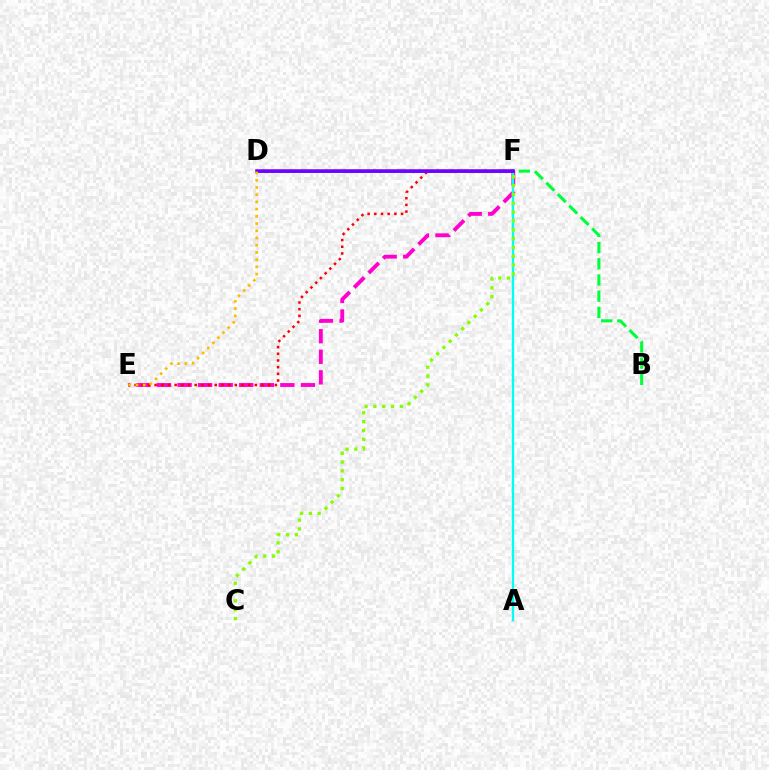{('E', 'F'): [{'color': '#ff00cf', 'line_style': 'dashed', 'thickness': 2.79}, {'color': '#ff0000', 'line_style': 'dotted', 'thickness': 1.81}], ('A', 'F'): [{'color': '#00fff6', 'line_style': 'solid', 'thickness': 1.68}], ('B', 'F'): [{'color': '#00ff39', 'line_style': 'dashed', 'thickness': 2.2}], ('C', 'F'): [{'color': '#84ff00', 'line_style': 'dotted', 'thickness': 2.4}], ('D', 'F'): [{'color': '#004bff', 'line_style': 'solid', 'thickness': 1.97}, {'color': '#7200ff', 'line_style': 'solid', 'thickness': 2.54}], ('D', 'E'): [{'color': '#ffbd00', 'line_style': 'dotted', 'thickness': 1.96}]}